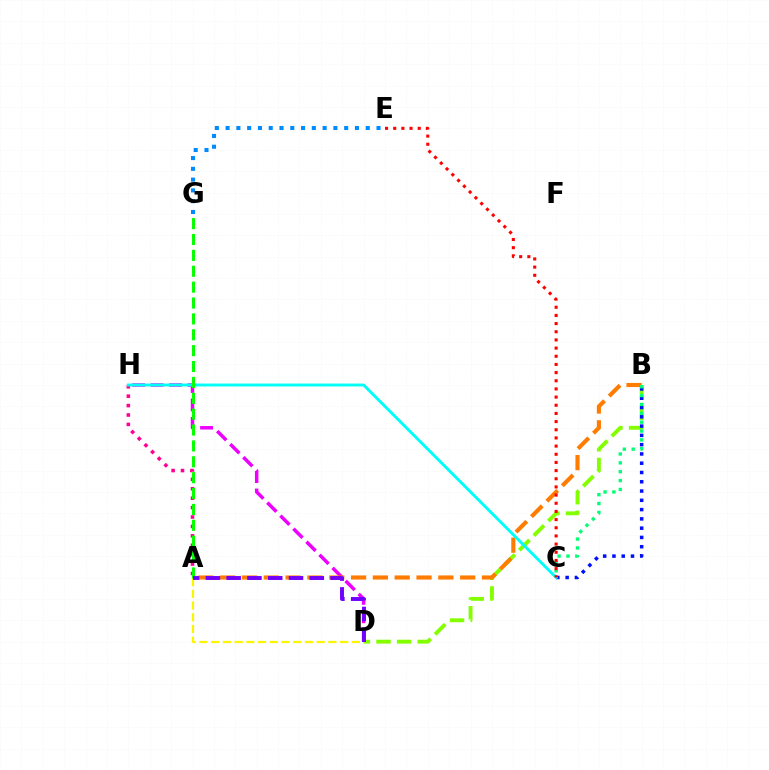{('B', 'D'): [{'color': '#84ff00', 'line_style': 'dashed', 'thickness': 2.8}], ('A', 'D'): [{'color': '#fcf500', 'line_style': 'dashed', 'thickness': 1.59}, {'color': '#7200ff', 'line_style': 'dashed', 'thickness': 2.82}], ('D', 'H'): [{'color': '#ee00ff', 'line_style': 'dashed', 'thickness': 2.51}], ('A', 'B'): [{'color': '#ff7c00', 'line_style': 'dashed', 'thickness': 2.96}], ('A', 'H'): [{'color': '#ff0094', 'line_style': 'dotted', 'thickness': 2.56}], ('B', 'C'): [{'color': '#0010ff', 'line_style': 'dotted', 'thickness': 2.52}, {'color': '#00ff74', 'line_style': 'dotted', 'thickness': 2.41}], ('E', 'G'): [{'color': '#008cff', 'line_style': 'dotted', 'thickness': 2.93}], ('C', 'H'): [{'color': '#00fff6', 'line_style': 'solid', 'thickness': 2.1}], ('A', 'G'): [{'color': '#08ff00', 'line_style': 'dashed', 'thickness': 2.16}], ('C', 'E'): [{'color': '#ff0000', 'line_style': 'dotted', 'thickness': 2.22}]}